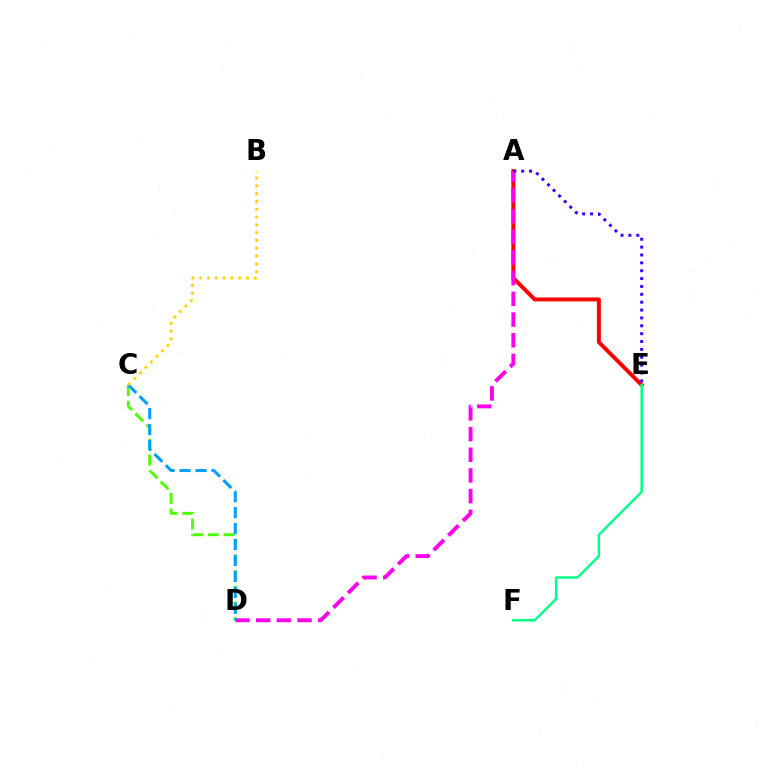{('A', 'E'): [{'color': '#ff0000', 'line_style': 'solid', 'thickness': 2.84}, {'color': '#3700ff', 'line_style': 'dotted', 'thickness': 2.14}], ('C', 'D'): [{'color': '#4fff00', 'line_style': 'dashed', 'thickness': 2.13}, {'color': '#009eff', 'line_style': 'dashed', 'thickness': 2.17}], ('A', 'D'): [{'color': '#ff00ed', 'line_style': 'dashed', 'thickness': 2.81}], ('E', 'F'): [{'color': '#00ff86', 'line_style': 'solid', 'thickness': 1.76}], ('B', 'C'): [{'color': '#ffd500', 'line_style': 'dotted', 'thickness': 2.12}]}